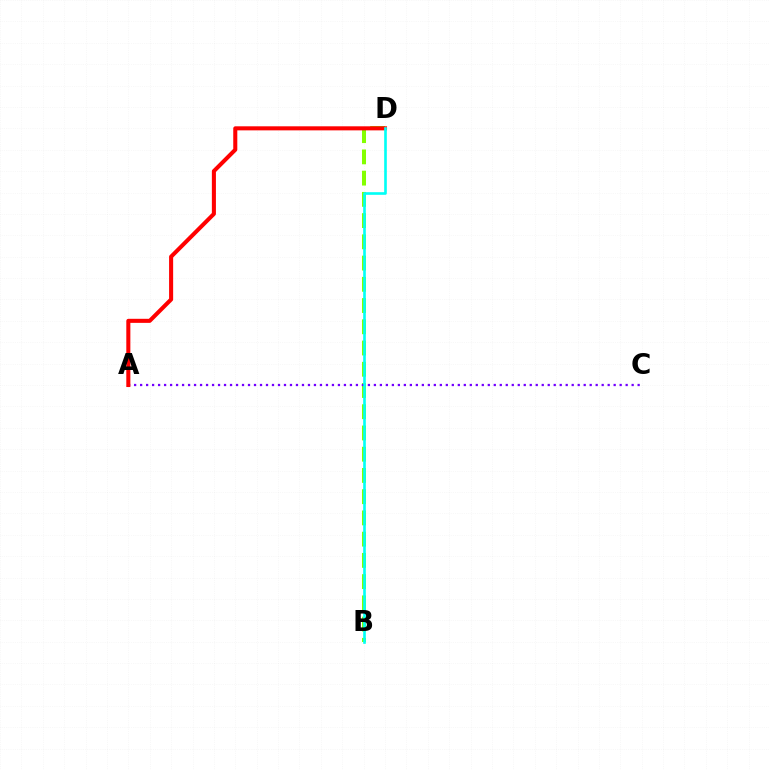{('B', 'D'): [{'color': '#84ff00', 'line_style': 'dashed', 'thickness': 2.88}, {'color': '#00fff6', 'line_style': 'solid', 'thickness': 1.89}], ('A', 'C'): [{'color': '#7200ff', 'line_style': 'dotted', 'thickness': 1.63}], ('A', 'D'): [{'color': '#ff0000', 'line_style': 'solid', 'thickness': 2.92}]}